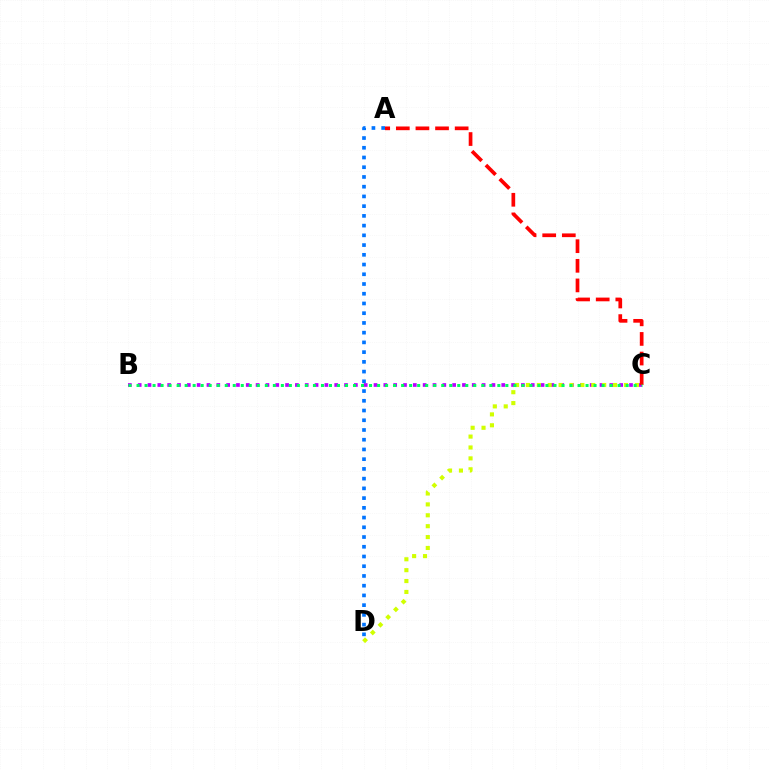{('B', 'C'): [{'color': '#b900ff', 'line_style': 'dotted', 'thickness': 2.67}, {'color': '#00ff5c', 'line_style': 'dotted', 'thickness': 2.18}], ('C', 'D'): [{'color': '#d1ff00', 'line_style': 'dotted', 'thickness': 2.96}], ('A', 'C'): [{'color': '#ff0000', 'line_style': 'dashed', 'thickness': 2.66}], ('A', 'D'): [{'color': '#0074ff', 'line_style': 'dotted', 'thickness': 2.64}]}